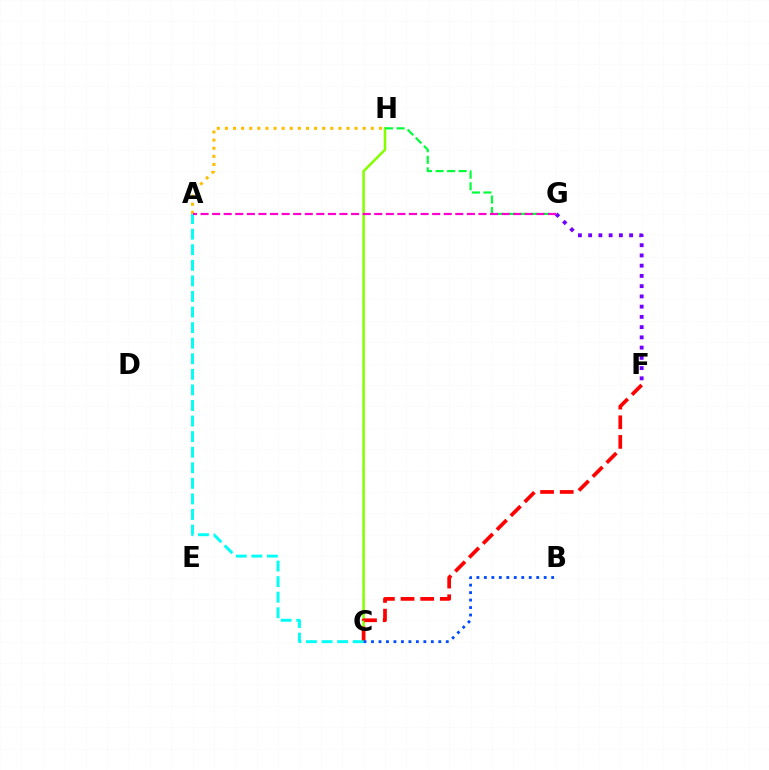{('C', 'H'): [{'color': '#84ff00', 'line_style': 'solid', 'thickness': 1.82}], ('A', 'C'): [{'color': '#00fff6', 'line_style': 'dashed', 'thickness': 2.12}], ('A', 'H'): [{'color': '#ffbd00', 'line_style': 'dotted', 'thickness': 2.2}], ('F', 'G'): [{'color': '#7200ff', 'line_style': 'dotted', 'thickness': 2.78}], ('G', 'H'): [{'color': '#00ff39', 'line_style': 'dashed', 'thickness': 1.57}], ('A', 'G'): [{'color': '#ff00cf', 'line_style': 'dashed', 'thickness': 1.57}], ('C', 'F'): [{'color': '#ff0000', 'line_style': 'dashed', 'thickness': 2.67}], ('B', 'C'): [{'color': '#004bff', 'line_style': 'dotted', 'thickness': 2.03}]}